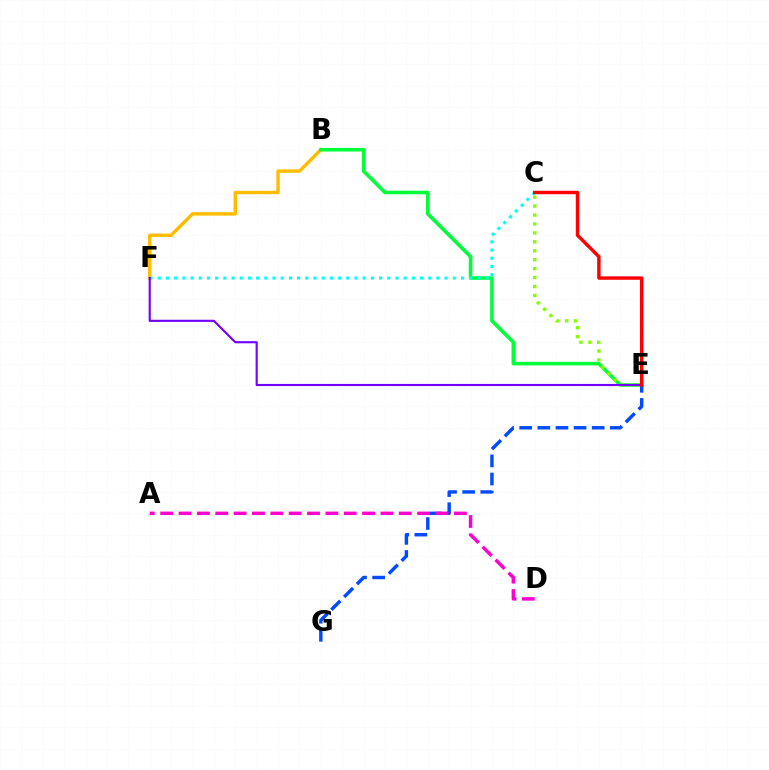{('B', 'F'): [{'color': '#ffbd00', 'line_style': 'solid', 'thickness': 2.48}], ('B', 'E'): [{'color': '#00ff39', 'line_style': 'solid', 'thickness': 2.59}], ('C', 'E'): [{'color': '#84ff00', 'line_style': 'dotted', 'thickness': 2.43}, {'color': '#ff0000', 'line_style': 'solid', 'thickness': 2.47}], ('E', 'G'): [{'color': '#004bff', 'line_style': 'dashed', 'thickness': 2.46}], ('A', 'D'): [{'color': '#ff00cf', 'line_style': 'dashed', 'thickness': 2.49}], ('C', 'F'): [{'color': '#00fff6', 'line_style': 'dotted', 'thickness': 2.23}], ('E', 'F'): [{'color': '#7200ff', 'line_style': 'solid', 'thickness': 1.53}]}